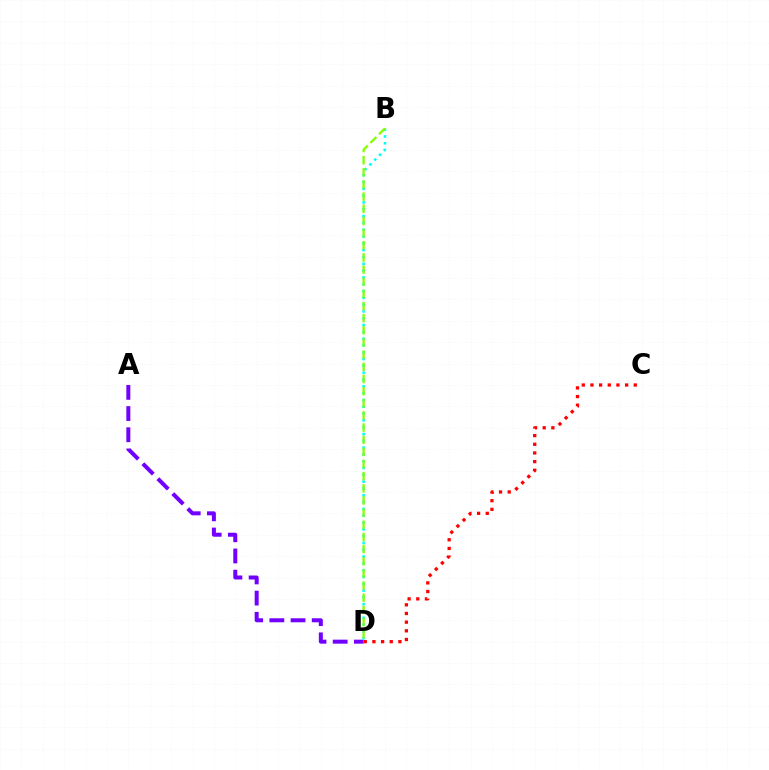{('A', 'D'): [{'color': '#7200ff', 'line_style': 'dashed', 'thickness': 2.88}], ('C', 'D'): [{'color': '#ff0000', 'line_style': 'dotted', 'thickness': 2.35}], ('B', 'D'): [{'color': '#00fff6', 'line_style': 'dotted', 'thickness': 1.85}, {'color': '#84ff00', 'line_style': 'dashed', 'thickness': 1.65}]}